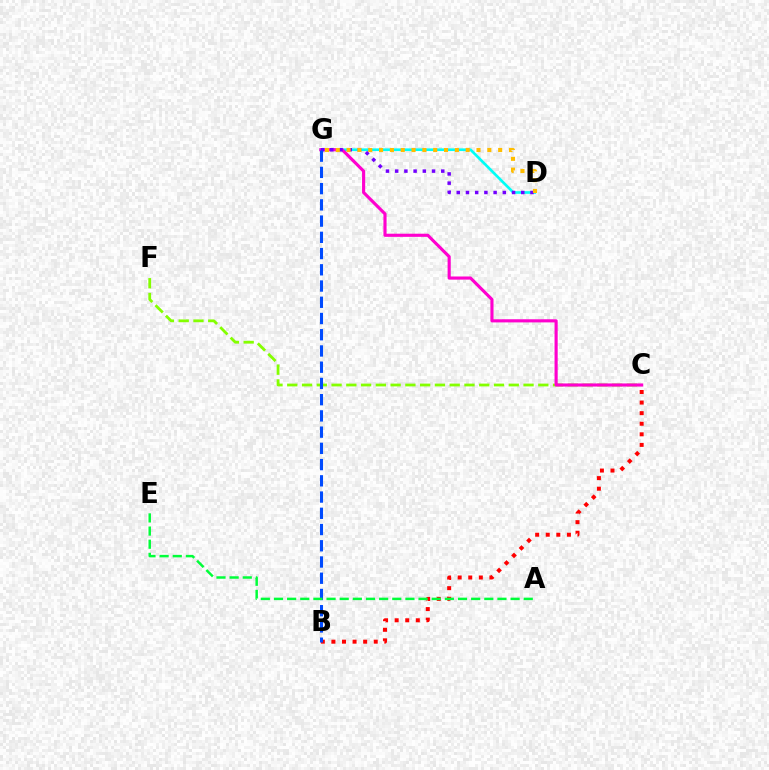{('C', 'F'): [{'color': '#84ff00', 'line_style': 'dashed', 'thickness': 2.01}], ('D', 'G'): [{'color': '#00fff6', 'line_style': 'solid', 'thickness': 1.92}, {'color': '#7200ff', 'line_style': 'dotted', 'thickness': 2.5}, {'color': '#ffbd00', 'line_style': 'dotted', 'thickness': 2.94}], ('C', 'G'): [{'color': '#ff00cf', 'line_style': 'solid', 'thickness': 2.26}], ('B', 'C'): [{'color': '#ff0000', 'line_style': 'dotted', 'thickness': 2.87}], ('B', 'G'): [{'color': '#004bff', 'line_style': 'dashed', 'thickness': 2.21}], ('A', 'E'): [{'color': '#00ff39', 'line_style': 'dashed', 'thickness': 1.79}]}